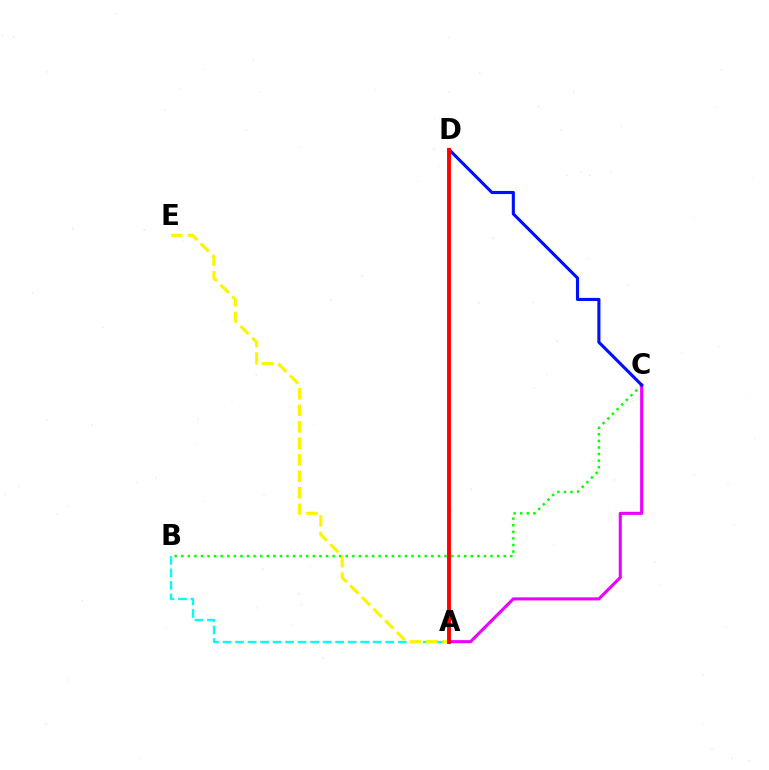{('B', 'C'): [{'color': '#08ff00', 'line_style': 'dotted', 'thickness': 1.79}], ('A', 'B'): [{'color': '#00fff6', 'line_style': 'dashed', 'thickness': 1.7}], ('A', 'E'): [{'color': '#fcf500', 'line_style': 'dashed', 'thickness': 2.24}], ('A', 'C'): [{'color': '#ee00ff', 'line_style': 'solid', 'thickness': 2.22}], ('C', 'D'): [{'color': '#0010ff', 'line_style': 'solid', 'thickness': 2.24}], ('A', 'D'): [{'color': '#ff0000', 'line_style': 'solid', 'thickness': 2.81}]}